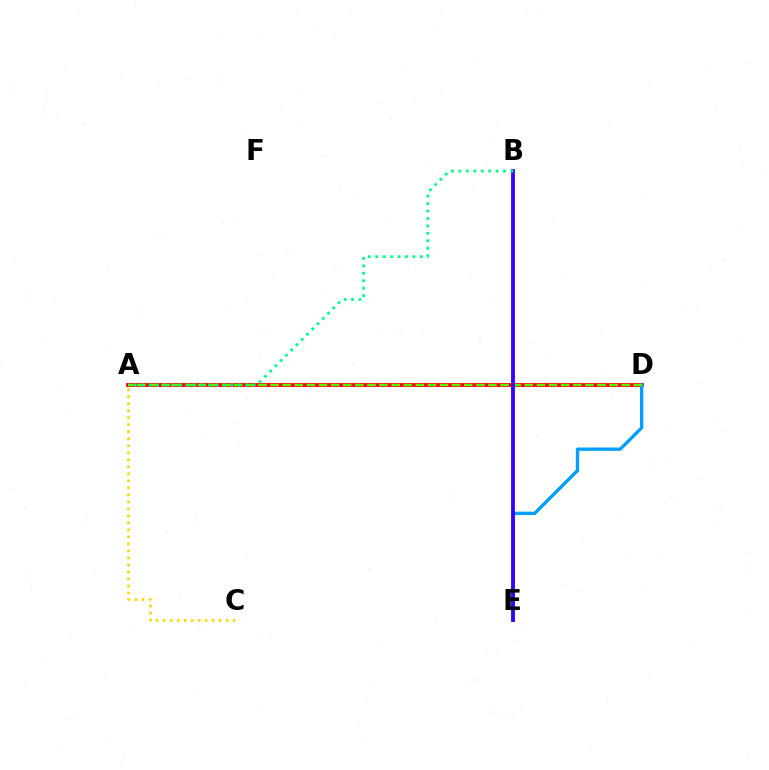{('A', 'D'): [{'color': '#ff00ed', 'line_style': 'solid', 'thickness': 1.71}, {'color': '#ff0000', 'line_style': 'solid', 'thickness': 2.75}, {'color': '#4fff00', 'line_style': 'dashed', 'thickness': 1.64}], ('D', 'E'): [{'color': '#009eff', 'line_style': 'solid', 'thickness': 2.39}], ('A', 'C'): [{'color': '#ffd500', 'line_style': 'dotted', 'thickness': 1.9}], ('B', 'E'): [{'color': '#3700ff', 'line_style': 'solid', 'thickness': 2.75}], ('A', 'B'): [{'color': '#00ff86', 'line_style': 'dotted', 'thickness': 2.02}]}